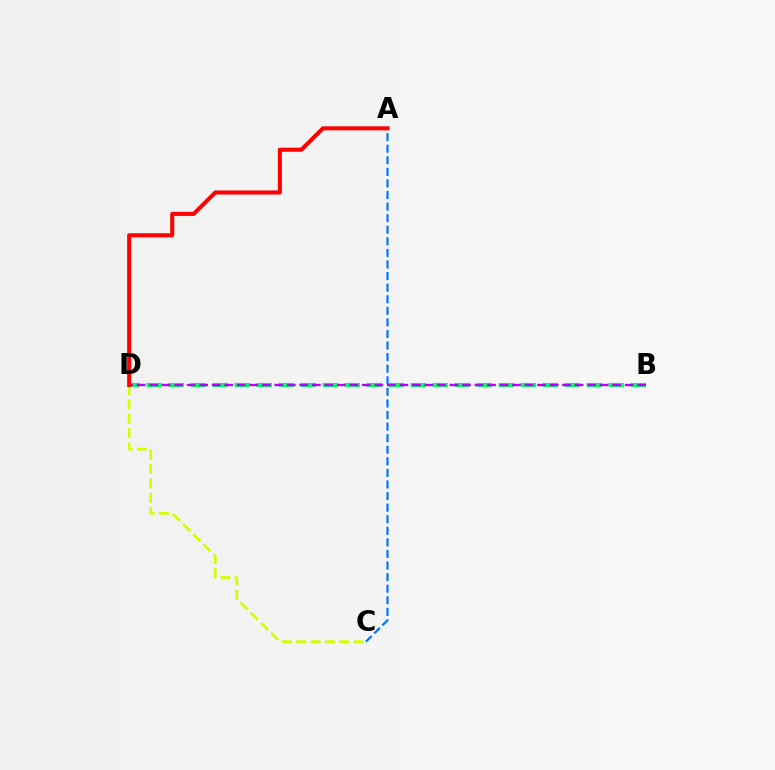{('A', 'C'): [{'color': '#0074ff', 'line_style': 'dashed', 'thickness': 1.57}], ('C', 'D'): [{'color': '#d1ff00', 'line_style': 'dashed', 'thickness': 1.95}], ('B', 'D'): [{'color': '#00ff5c', 'line_style': 'dashed', 'thickness': 2.99}, {'color': '#b900ff', 'line_style': 'dashed', 'thickness': 1.7}], ('A', 'D'): [{'color': '#ff0000', 'line_style': 'solid', 'thickness': 2.92}]}